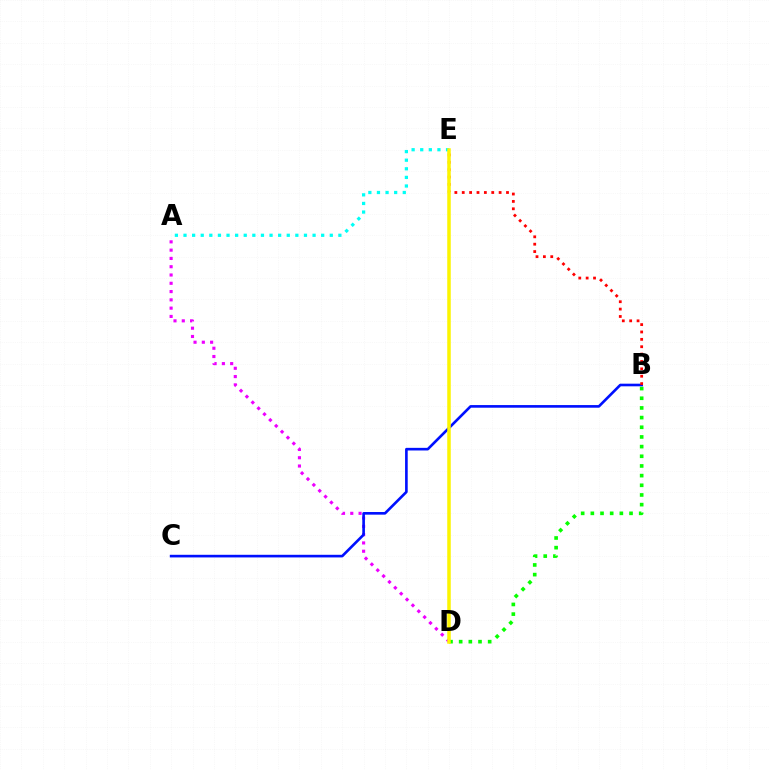{('A', 'D'): [{'color': '#ee00ff', 'line_style': 'dotted', 'thickness': 2.25}], ('B', 'D'): [{'color': '#08ff00', 'line_style': 'dotted', 'thickness': 2.63}], ('A', 'E'): [{'color': '#00fff6', 'line_style': 'dotted', 'thickness': 2.34}], ('B', 'C'): [{'color': '#0010ff', 'line_style': 'solid', 'thickness': 1.9}], ('B', 'E'): [{'color': '#ff0000', 'line_style': 'dotted', 'thickness': 2.0}], ('D', 'E'): [{'color': '#fcf500', 'line_style': 'solid', 'thickness': 2.52}]}